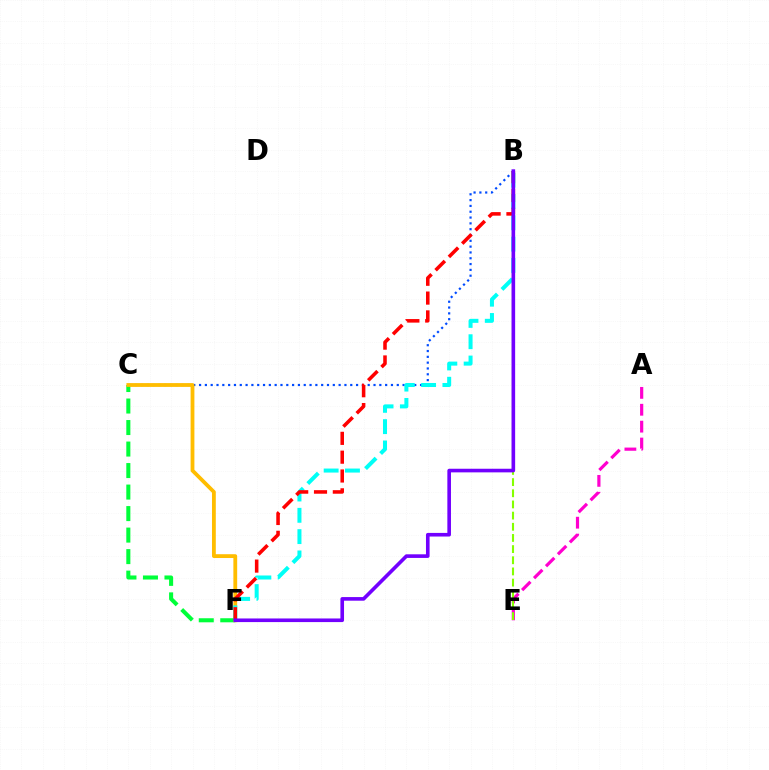{('A', 'E'): [{'color': '#ff00cf', 'line_style': 'dashed', 'thickness': 2.3}], ('B', 'E'): [{'color': '#84ff00', 'line_style': 'dashed', 'thickness': 1.52}], ('C', 'F'): [{'color': '#00ff39', 'line_style': 'dashed', 'thickness': 2.92}, {'color': '#ffbd00', 'line_style': 'solid', 'thickness': 2.74}], ('B', 'C'): [{'color': '#004bff', 'line_style': 'dotted', 'thickness': 1.58}], ('B', 'F'): [{'color': '#00fff6', 'line_style': 'dashed', 'thickness': 2.89}, {'color': '#ff0000', 'line_style': 'dashed', 'thickness': 2.56}, {'color': '#7200ff', 'line_style': 'solid', 'thickness': 2.61}]}